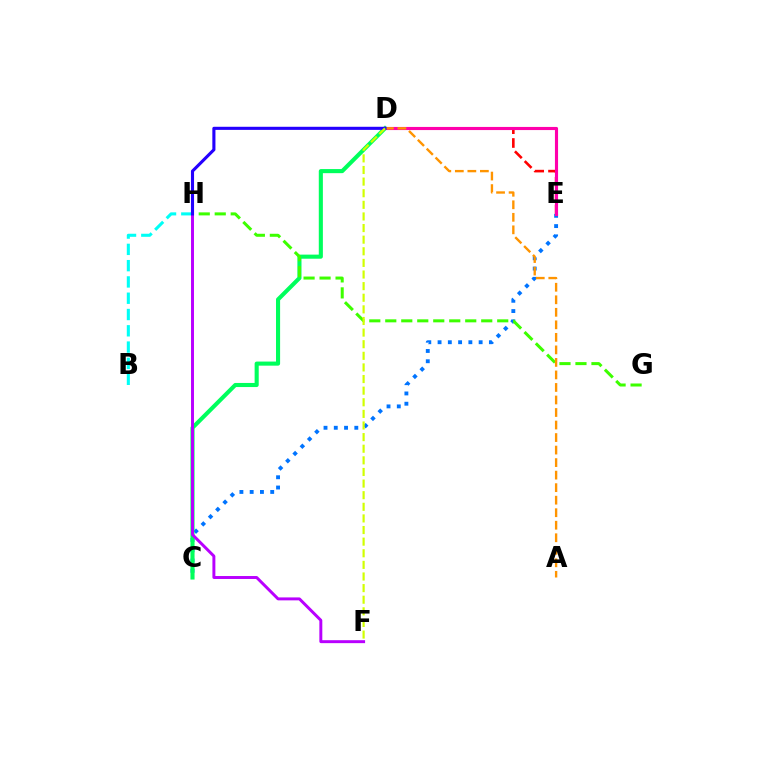{('C', 'E'): [{'color': '#0074ff', 'line_style': 'dotted', 'thickness': 2.79}], ('B', 'H'): [{'color': '#00fff6', 'line_style': 'dashed', 'thickness': 2.21}], ('C', 'D'): [{'color': '#00ff5c', 'line_style': 'solid', 'thickness': 2.95}], ('D', 'E'): [{'color': '#ff0000', 'line_style': 'dashed', 'thickness': 1.88}, {'color': '#ff00ac', 'line_style': 'solid', 'thickness': 2.25}], ('G', 'H'): [{'color': '#3dff00', 'line_style': 'dashed', 'thickness': 2.17}], ('A', 'D'): [{'color': '#ff9400', 'line_style': 'dashed', 'thickness': 1.7}], ('F', 'H'): [{'color': '#b900ff', 'line_style': 'solid', 'thickness': 2.13}], ('D', 'H'): [{'color': '#2500ff', 'line_style': 'solid', 'thickness': 2.23}], ('D', 'F'): [{'color': '#d1ff00', 'line_style': 'dashed', 'thickness': 1.58}]}